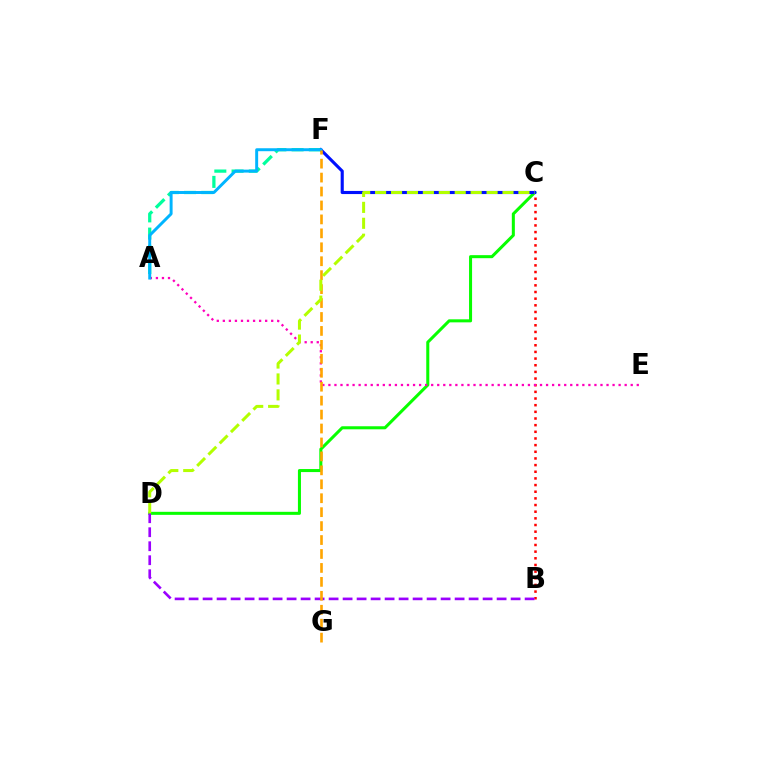{('C', 'D'): [{'color': '#08ff00', 'line_style': 'solid', 'thickness': 2.19}, {'color': '#b3ff00', 'line_style': 'dashed', 'thickness': 2.16}], ('B', 'C'): [{'color': '#ff0000', 'line_style': 'dotted', 'thickness': 1.81}], ('A', 'F'): [{'color': '#00ff9d', 'line_style': 'dashed', 'thickness': 2.34}, {'color': '#00b5ff', 'line_style': 'solid', 'thickness': 2.12}], ('C', 'F'): [{'color': '#0010ff', 'line_style': 'solid', 'thickness': 2.24}], ('A', 'E'): [{'color': '#ff00bd', 'line_style': 'dotted', 'thickness': 1.64}], ('B', 'D'): [{'color': '#9b00ff', 'line_style': 'dashed', 'thickness': 1.9}], ('F', 'G'): [{'color': '#ffa500', 'line_style': 'dashed', 'thickness': 1.89}]}